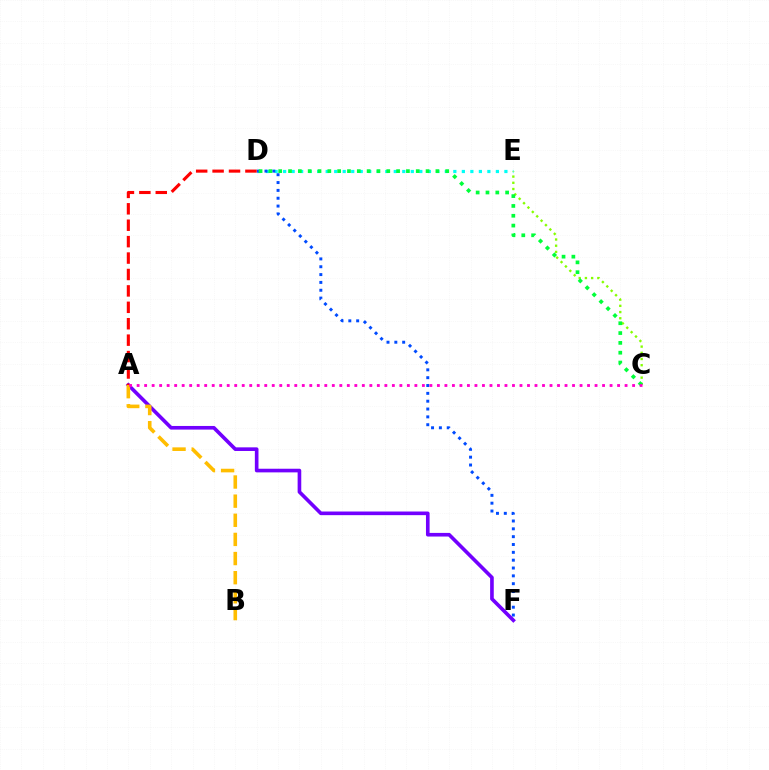{('D', 'E'): [{'color': '#00fff6', 'line_style': 'dotted', 'thickness': 2.31}], ('A', 'F'): [{'color': '#7200ff', 'line_style': 'solid', 'thickness': 2.62}], ('C', 'E'): [{'color': '#84ff00', 'line_style': 'dotted', 'thickness': 1.69}], ('D', 'F'): [{'color': '#004bff', 'line_style': 'dotted', 'thickness': 2.13}], ('A', 'D'): [{'color': '#ff0000', 'line_style': 'dashed', 'thickness': 2.23}], ('C', 'D'): [{'color': '#00ff39', 'line_style': 'dotted', 'thickness': 2.67}], ('A', 'B'): [{'color': '#ffbd00', 'line_style': 'dashed', 'thickness': 2.6}], ('A', 'C'): [{'color': '#ff00cf', 'line_style': 'dotted', 'thickness': 2.04}]}